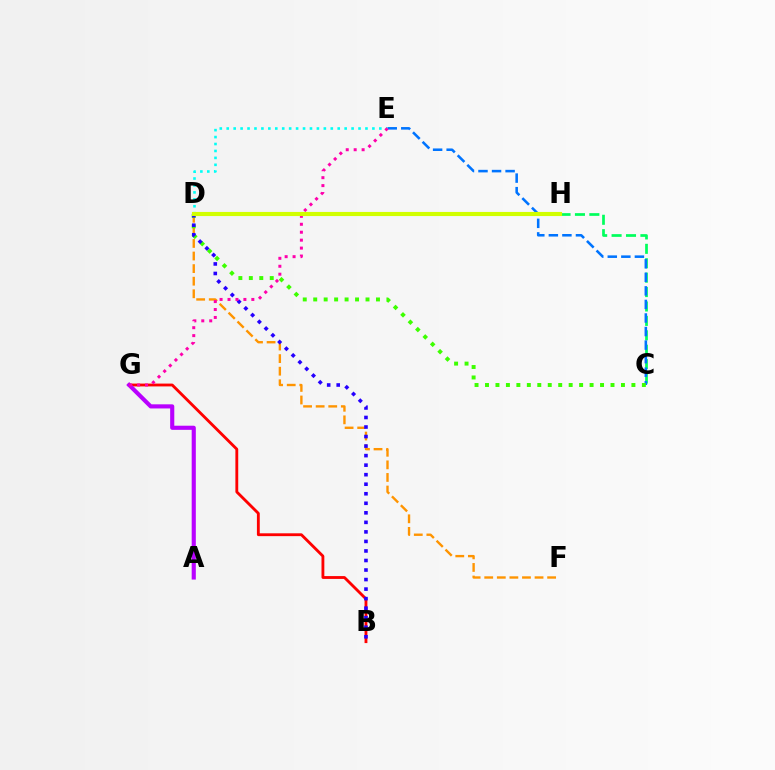{('B', 'G'): [{'color': '#ff0000', 'line_style': 'solid', 'thickness': 2.04}], ('C', 'H'): [{'color': '#00ff5c', 'line_style': 'dashed', 'thickness': 1.96}], ('D', 'F'): [{'color': '#ff9400', 'line_style': 'dashed', 'thickness': 1.71}], ('C', 'E'): [{'color': '#0074ff', 'line_style': 'dashed', 'thickness': 1.84}], ('A', 'G'): [{'color': '#b900ff', 'line_style': 'solid', 'thickness': 2.97}], ('D', 'E'): [{'color': '#00fff6', 'line_style': 'dotted', 'thickness': 1.88}], ('C', 'D'): [{'color': '#3dff00', 'line_style': 'dotted', 'thickness': 2.84}], ('B', 'D'): [{'color': '#2500ff', 'line_style': 'dotted', 'thickness': 2.59}], ('E', 'G'): [{'color': '#ff00ac', 'line_style': 'dotted', 'thickness': 2.16}], ('D', 'H'): [{'color': '#d1ff00', 'line_style': 'solid', 'thickness': 2.96}]}